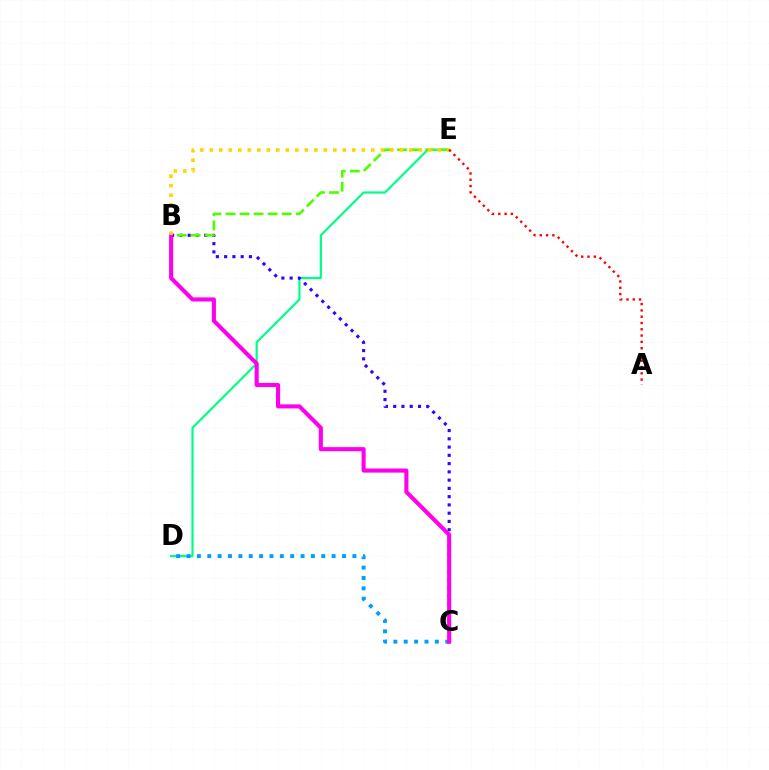{('D', 'E'): [{'color': '#00ff86', 'line_style': 'solid', 'thickness': 1.58}], ('B', 'C'): [{'color': '#3700ff', 'line_style': 'dotted', 'thickness': 2.24}, {'color': '#ff00ed', 'line_style': 'solid', 'thickness': 2.95}], ('C', 'D'): [{'color': '#009eff', 'line_style': 'dotted', 'thickness': 2.82}], ('B', 'E'): [{'color': '#4fff00', 'line_style': 'dashed', 'thickness': 1.91}, {'color': '#ffd500', 'line_style': 'dotted', 'thickness': 2.58}], ('A', 'E'): [{'color': '#ff0000', 'line_style': 'dotted', 'thickness': 1.71}]}